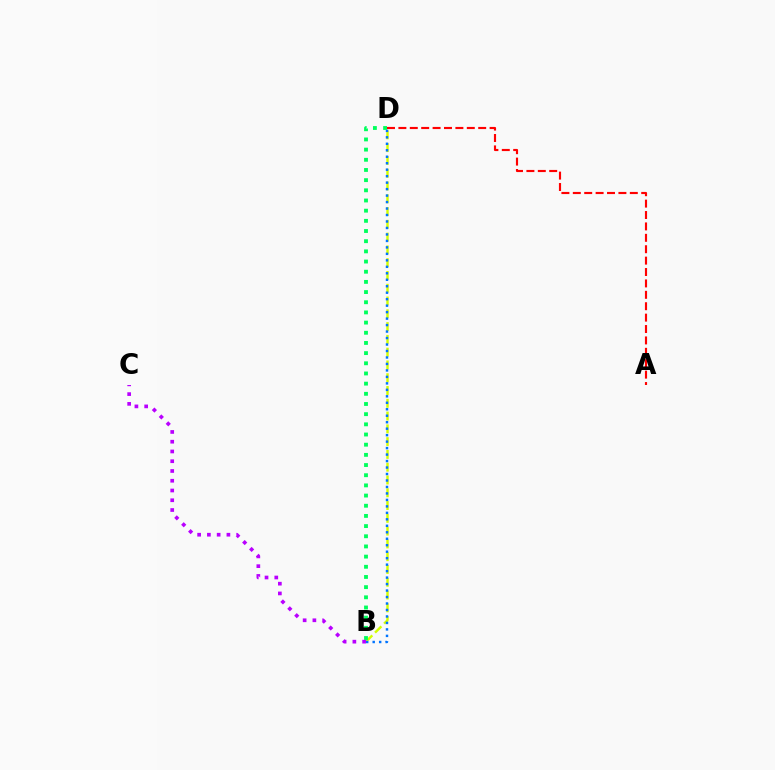{('A', 'D'): [{'color': '#ff0000', 'line_style': 'dashed', 'thickness': 1.55}], ('B', 'D'): [{'color': '#d1ff00', 'line_style': 'dashed', 'thickness': 1.74}, {'color': '#0074ff', 'line_style': 'dotted', 'thickness': 1.76}, {'color': '#00ff5c', 'line_style': 'dotted', 'thickness': 2.76}], ('B', 'C'): [{'color': '#b900ff', 'line_style': 'dotted', 'thickness': 2.65}]}